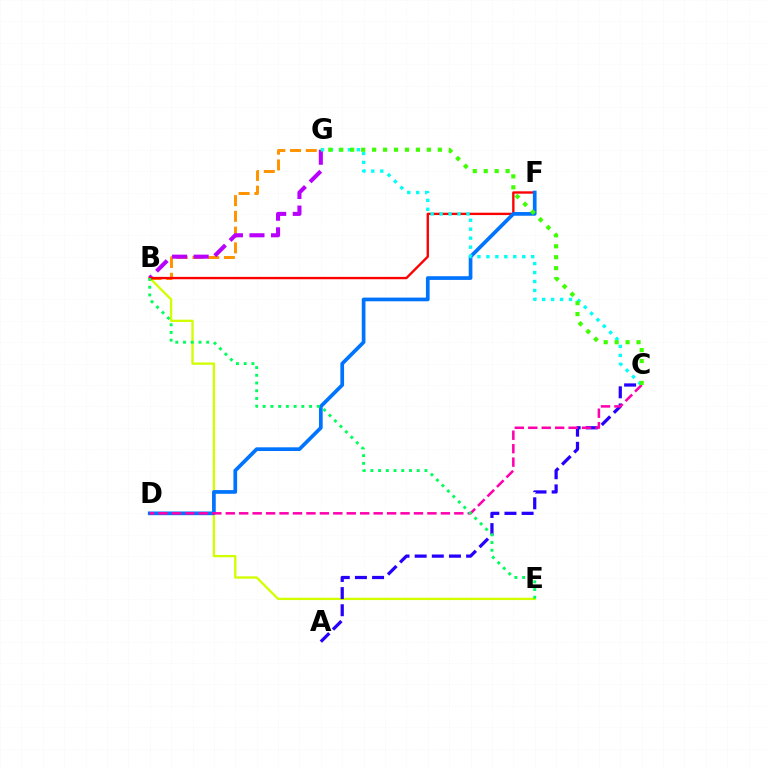{('B', 'E'): [{'color': '#d1ff00', 'line_style': 'solid', 'thickness': 1.67}, {'color': '#00ff5c', 'line_style': 'dotted', 'thickness': 2.1}], ('B', 'G'): [{'color': '#ff9400', 'line_style': 'dashed', 'thickness': 2.14}, {'color': '#b900ff', 'line_style': 'dashed', 'thickness': 2.93}], ('B', 'F'): [{'color': '#ff0000', 'line_style': 'solid', 'thickness': 1.7}], ('A', 'C'): [{'color': '#2500ff', 'line_style': 'dashed', 'thickness': 2.33}], ('D', 'F'): [{'color': '#0074ff', 'line_style': 'solid', 'thickness': 2.67}], ('C', 'D'): [{'color': '#ff00ac', 'line_style': 'dashed', 'thickness': 1.83}], ('C', 'G'): [{'color': '#00fff6', 'line_style': 'dotted', 'thickness': 2.43}, {'color': '#3dff00', 'line_style': 'dotted', 'thickness': 2.98}]}